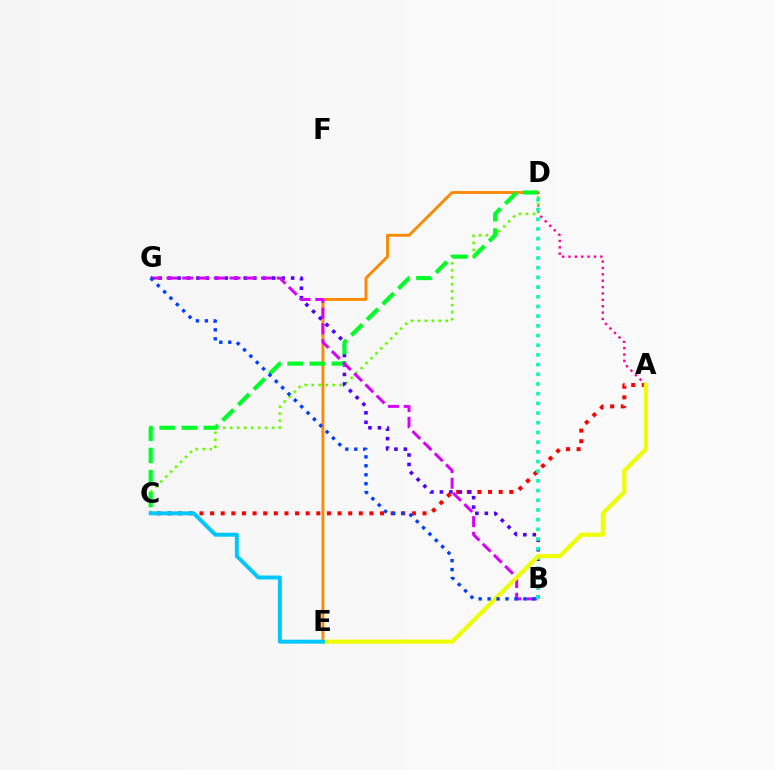{('D', 'E'): [{'color': '#ff8800', 'line_style': 'solid', 'thickness': 2.07}], ('A', 'D'): [{'color': '#ff00a0', 'line_style': 'dotted', 'thickness': 1.73}], ('C', 'D'): [{'color': '#66ff00', 'line_style': 'dotted', 'thickness': 1.9}, {'color': '#00ff27', 'line_style': 'dashed', 'thickness': 3.0}], ('A', 'C'): [{'color': '#ff0000', 'line_style': 'dotted', 'thickness': 2.89}], ('B', 'G'): [{'color': '#4f00ff', 'line_style': 'dotted', 'thickness': 2.57}, {'color': '#d600ff', 'line_style': 'dashed', 'thickness': 2.14}, {'color': '#003fff', 'line_style': 'dotted', 'thickness': 2.43}], ('B', 'D'): [{'color': '#00ffaf', 'line_style': 'dotted', 'thickness': 2.63}], ('A', 'E'): [{'color': '#eeff00', 'line_style': 'solid', 'thickness': 2.98}], ('C', 'E'): [{'color': '#00c7ff', 'line_style': 'solid', 'thickness': 2.85}]}